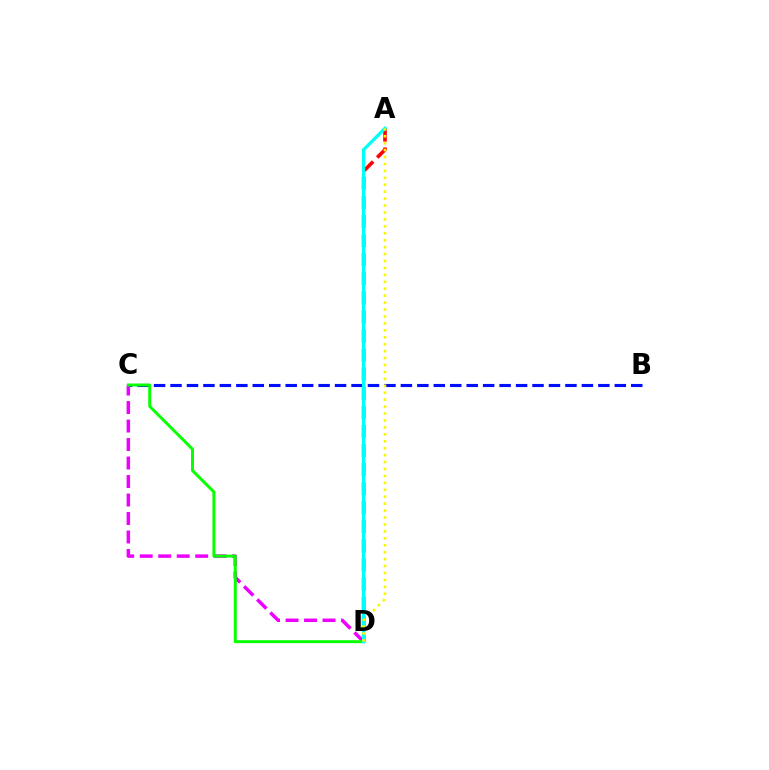{('A', 'D'): [{'color': '#ff0000', 'line_style': 'dashed', 'thickness': 2.59}, {'color': '#00fff6', 'line_style': 'solid', 'thickness': 2.36}, {'color': '#fcf500', 'line_style': 'dotted', 'thickness': 1.88}], ('B', 'C'): [{'color': '#0010ff', 'line_style': 'dashed', 'thickness': 2.24}], ('C', 'D'): [{'color': '#ee00ff', 'line_style': 'dashed', 'thickness': 2.51}, {'color': '#08ff00', 'line_style': 'solid', 'thickness': 2.13}]}